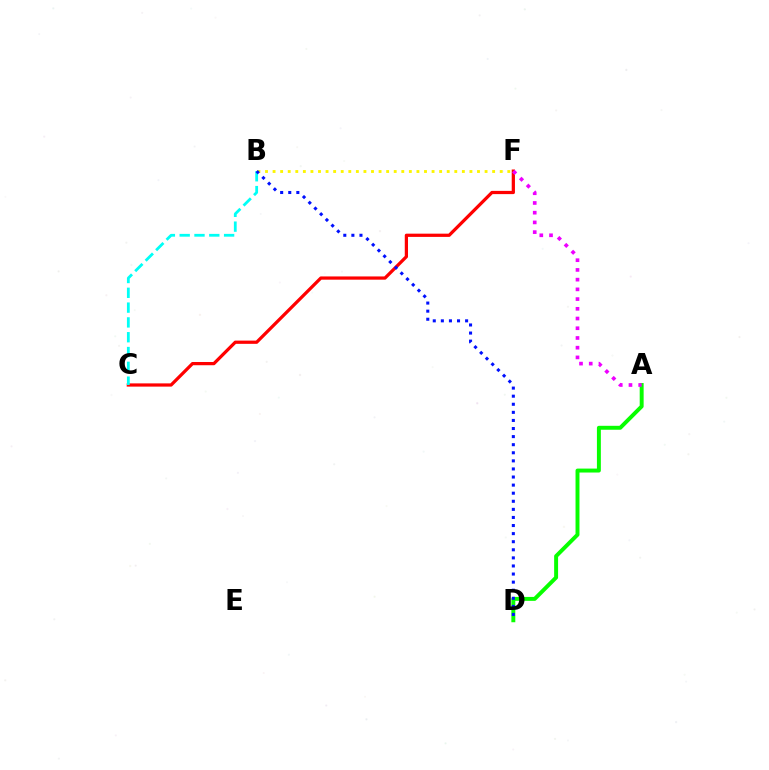{('A', 'D'): [{'color': '#08ff00', 'line_style': 'solid', 'thickness': 2.84}], ('C', 'F'): [{'color': '#ff0000', 'line_style': 'solid', 'thickness': 2.33}], ('A', 'F'): [{'color': '#ee00ff', 'line_style': 'dotted', 'thickness': 2.64}], ('B', 'F'): [{'color': '#fcf500', 'line_style': 'dotted', 'thickness': 2.06}], ('B', 'C'): [{'color': '#00fff6', 'line_style': 'dashed', 'thickness': 2.01}], ('B', 'D'): [{'color': '#0010ff', 'line_style': 'dotted', 'thickness': 2.2}]}